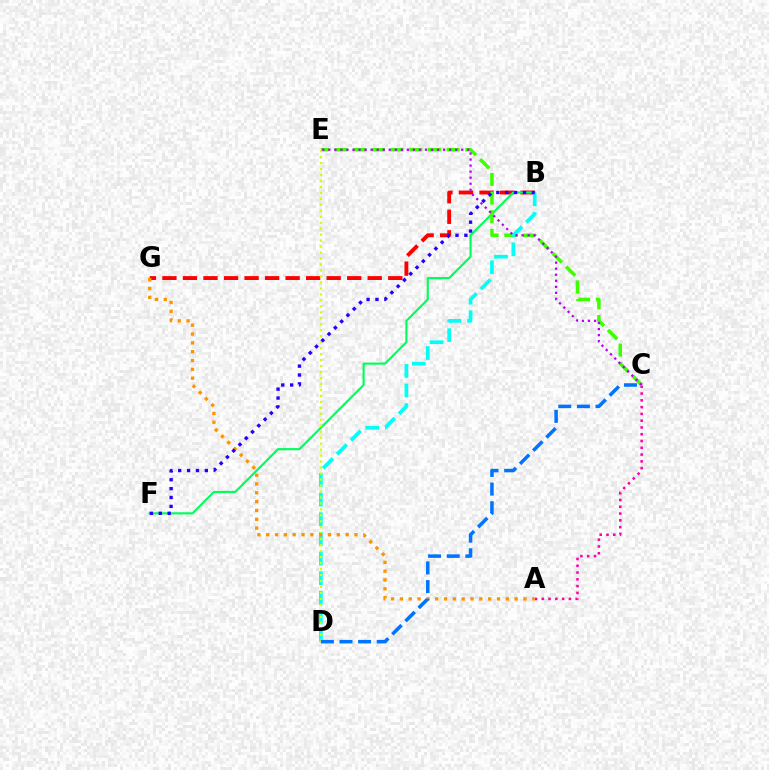{('B', 'G'): [{'color': '#ff0000', 'line_style': 'dashed', 'thickness': 2.79}], ('B', 'F'): [{'color': '#00ff5c', 'line_style': 'solid', 'thickness': 1.55}, {'color': '#2500ff', 'line_style': 'dotted', 'thickness': 2.41}], ('A', 'C'): [{'color': '#ff00ac', 'line_style': 'dotted', 'thickness': 1.84}], ('C', 'E'): [{'color': '#3dff00', 'line_style': 'dashed', 'thickness': 2.54}, {'color': '#b900ff', 'line_style': 'dotted', 'thickness': 1.64}], ('B', 'D'): [{'color': '#00fff6', 'line_style': 'dashed', 'thickness': 2.67}], ('D', 'E'): [{'color': '#d1ff00', 'line_style': 'dotted', 'thickness': 1.62}], ('A', 'G'): [{'color': '#ff9400', 'line_style': 'dotted', 'thickness': 2.4}], ('C', 'D'): [{'color': '#0074ff', 'line_style': 'dashed', 'thickness': 2.53}]}